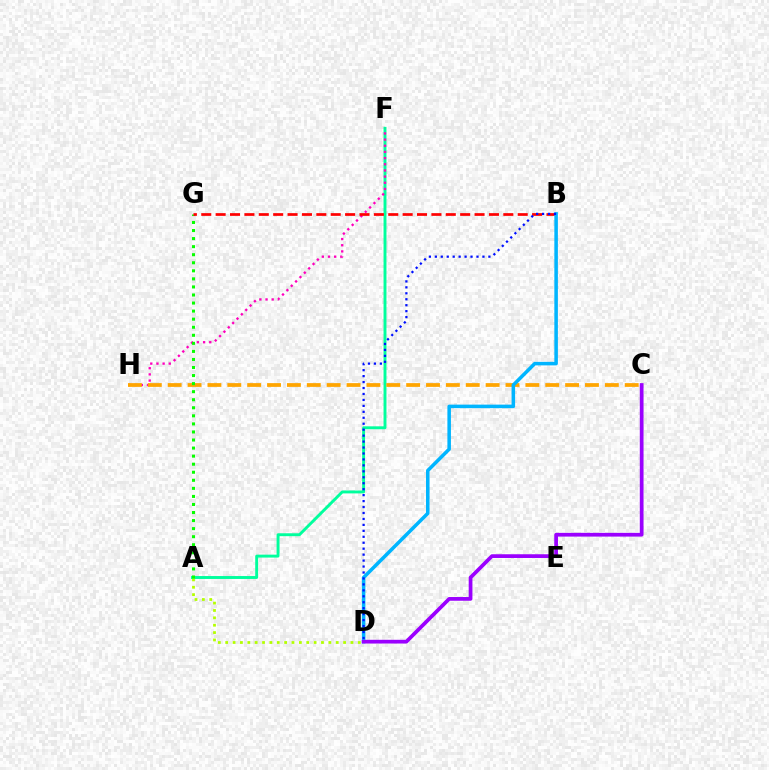{('A', 'F'): [{'color': '#00ff9d', 'line_style': 'solid', 'thickness': 2.1}], ('F', 'H'): [{'color': '#ff00bd', 'line_style': 'dotted', 'thickness': 1.68}], ('A', 'D'): [{'color': '#b3ff00', 'line_style': 'dotted', 'thickness': 2.0}], ('C', 'H'): [{'color': '#ffa500', 'line_style': 'dashed', 'thickness': 2.7}], ('A', 'G'): [{'color': '#08ff00', 'line_style': 'dotted', 'thickness': 2.19}], ('B', 'G'): [{'color': '#ff0000', 'line_style': 'dashed', 'thickness': 1.95}], ('B', 'D'): [{'color': '#00b5ff', 'line_style': 'solid', 'thickness': 2.55}, {'color': '#0010ff', 'line_style': 'dotted', 'thickness': 1.62}], ('C', 'D'): [{'color': '#9b00ff', 'line_style': 'solid', 'thickness': 2.68}]}